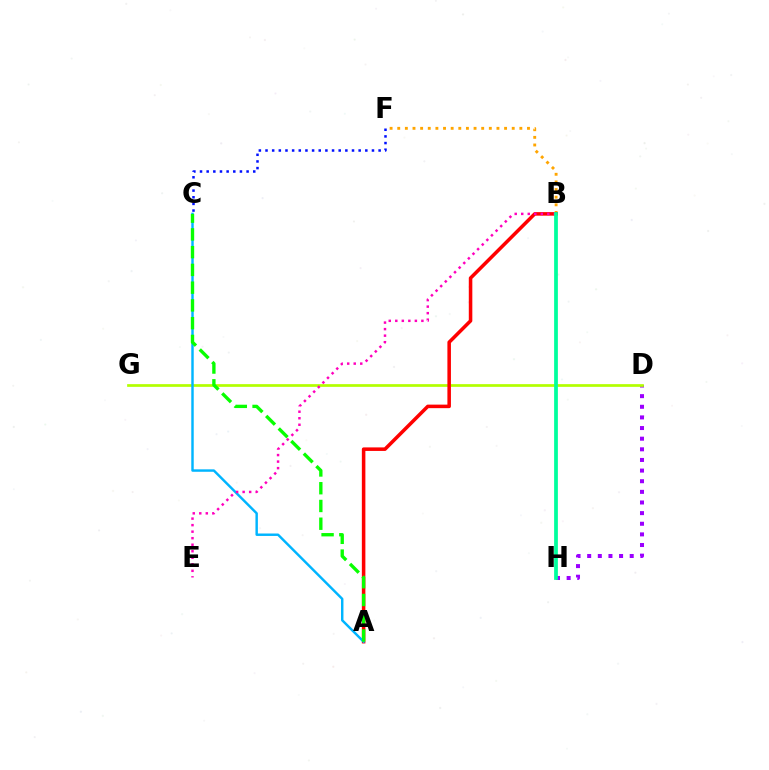{('D', 'H'): [{'color': '#9b00ff', 'line_style': 'dotted', 'thickness': 2.89}], ('C', 'F'): [{'color': '#0010ff', 'line_style': 'dotted', 'thickness': 1.81}], ('B', 'F'): [{'color': '#ffa500', 'line_style': 'dotted', 'thickness': 2.07}], ('D', 'G'): [{'color': '#b3ff00', 'line_style': 'solid', 'thickness': 1.95}], ('A', 'B'): [{'color': '#ff0000', 'line_style': 'solid', 'thickness': 2.55}], ('A', 'C'): [{'color': '#00b5ff', 'line_style': 'solid', 'thickness': 1.76}, {'color': '#08ff00', 'line_style': 'dashed', 'thickness': 2.41}], ('B', 'E'): [{'color': '#ff00bd', 'line_style': 'dotted', 'thickness': 1.77}], ('B', 'H'): [{'color': '#00ff9d', 'line_style': 'solid', 'thickness': 2.7}]}